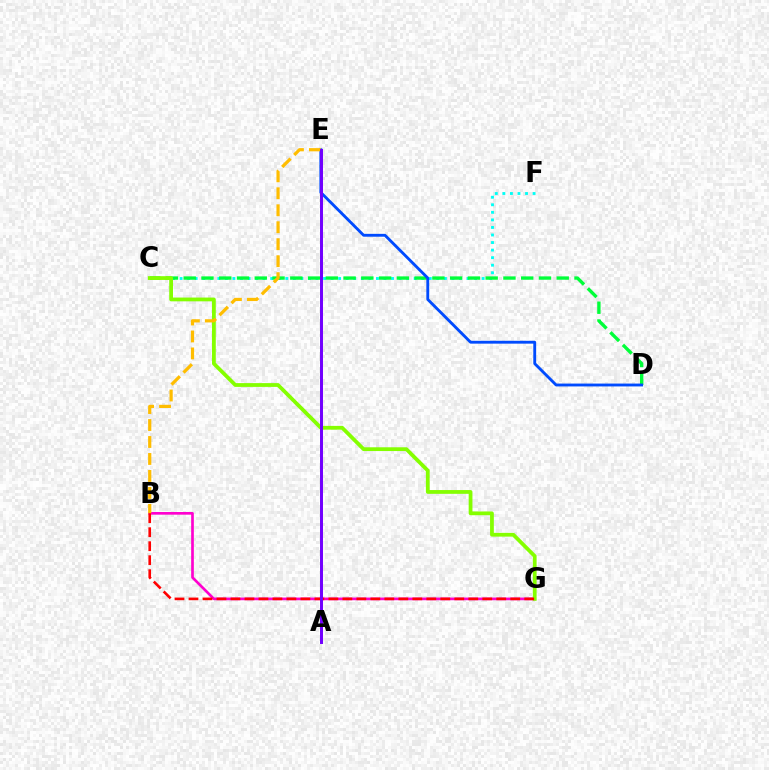{('C', 'F'): [{'color': '#00fff6', 'line_style': 'dotted', 'thickness': 2.05}], ('C', 'D'): [{'color': '#00ff39', 'line_style': 'dashed', 'thickness': 2.41}], ('B', 'G'): [{'color': '#ff00cf', 'line_style': 'solid', 'thickness': 1.92}, {'color': '#ff0000', 'line_style': 'dashed', 'thickness': 1.9}], ('D', 'E'): [{'color': '#004bff', 'line_style': 'solid', 'thickness': 2.06}], ('C', 'G'): [{'color': '#84ff00', 'line_style': 'solid', 'thickness': 2.71}], ('B', 'E'): [{'color': '#ffbd00', 'line_style': 'dashed', 'thickness': 2.31}], ('A', 'E'): [{'color': '#7200ff', 'line_style': 'solid', 'thickness': 2.14}]}